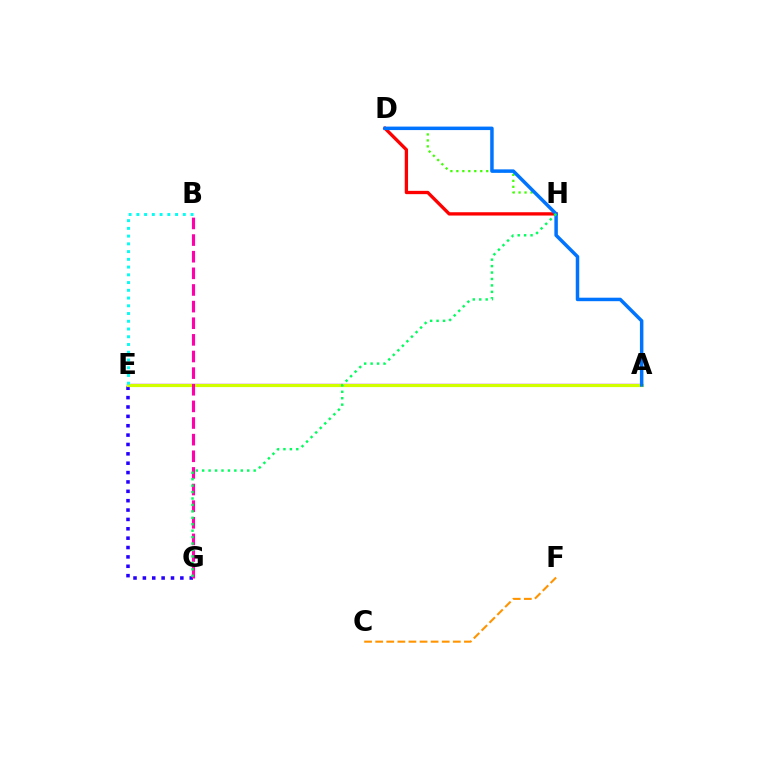{('D', 'H'): [{'color': '#3dff00', 'line_style': 'dotted', 'thickness': 1.62}, {'color': '#ff0000', 'line_style': 'solid', 'thickness': 2.38}], ('A', 'E'): [{'color': '#b900ff', 'line_style': 'solid', 'thickness': 1.68}, {'color': '#d1ff00', 'line_style': 'solid', 'thickness': 2.29}], ('E', 'G'): [{'color': '#2500ff', 'line_style': 'dotted', 'thickness': 2.55}], ('B', 'G'): [{'color': '#ff00ac', 'line_style': 'dashed', 'thickness': 2.26}], ('A', 'D'): [{'color': '#0074ff', 'line_style': 'solid', 'thickness': 2.51}], ('C', 'F'): [{'color': '#ff9400', 'line_style': 'dashed', 'thickness': 1.51}], ('G', 'H'): [{'color': '#00ff5c', 'line_style': 'dotted', 'thickness': 1.75}], ('B', 'E'): [{'color': '#00fff6', 'line_style': 'dotted', 'thickness': 2.1}]}